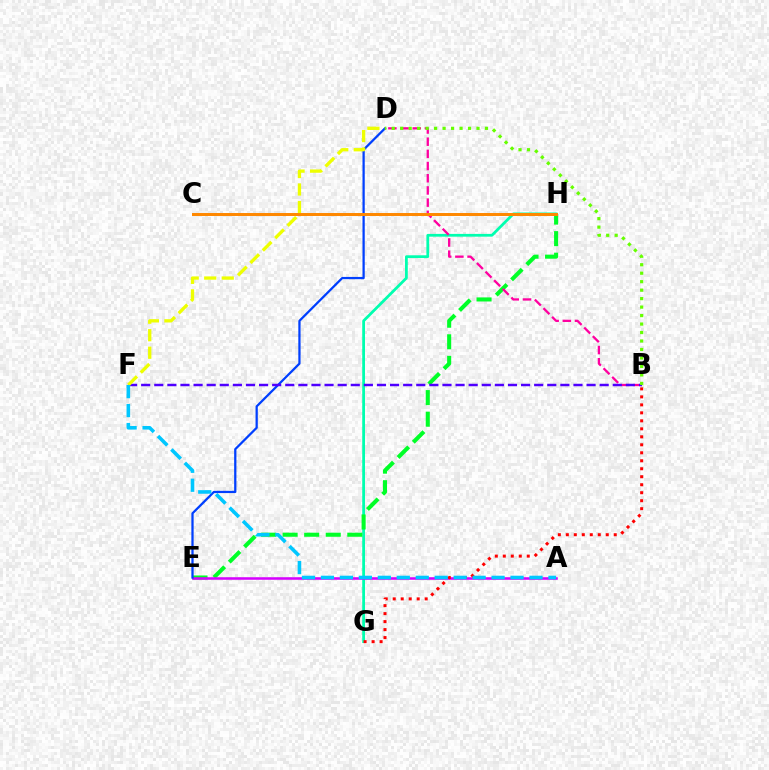{('G', 'H'): [{'color': '#00ffaf', 'line_style': 'solid', 'thickness': 1.99}], ('E', 'H'): [{'color': '#00ff27', 'line_style': 'dashed', 'thickness': 2.93}], ('A', 'E'): [{'color': '#d600ff', 'line_style': 'solid', 'thickness': 1.83}], ('B', 'D'): [{'color': '#ff00a0', 'line_style': 'dashed', 'thickness': 1.66}, {'color': '#66ff00', 'line_style': 'dotted', 'thickness': 2.3}], ('B', 'G'): [{'color': '#ff0000', 'line_style': 'dotted', 'thickness': 2.17}], ('D', 'E'): [{'color': '#003fff', 'line_style': 'solid', 'thickness': 1.62}], ('B', 'F'): [{'color': '#4f00ff', 'line_style': 'dashed', 'thickness': 1.78}], ('D', 'F'): [{'color': '#eeff00', 'line_style': 'dashed', 'thickness': 2.38}], ('C', 'H'): [{'color': '#ff8800', 'line_style': 'solid', 'thickness': 2.14}], ('A', 'F'): [{'color': '#00c7ff', 'line_style': 'dashed', 'thickness': 2.58}]}